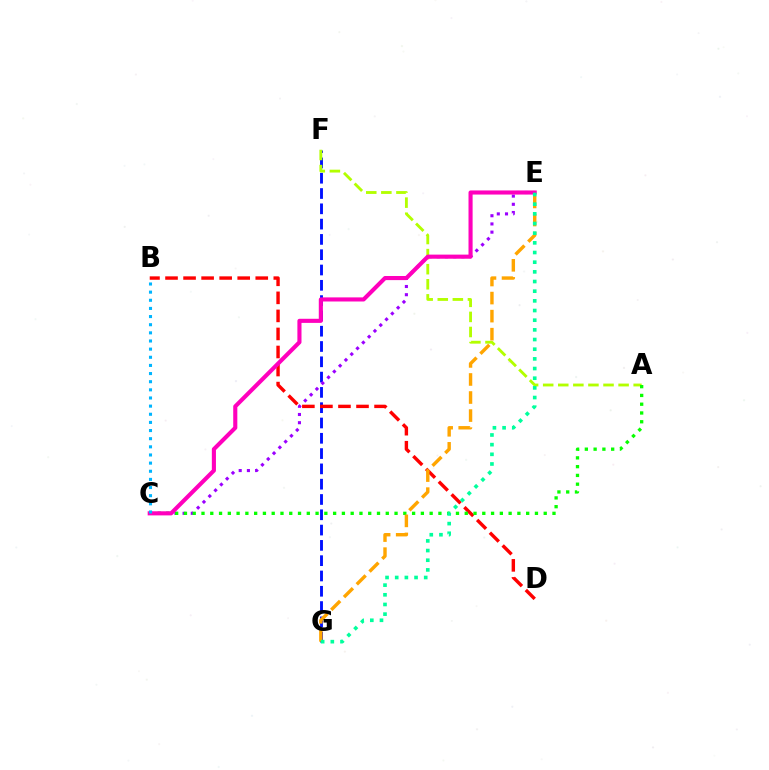{('F', 'G'): [{'color': '#0010ff', 'line_style': 'dashed', 'thickness': 2.08}], ('B', 'D'): [{'color': '#ff0000', 'line_style': 'dashed', 'thickness': 2.45}], ('C', 'E'): [{'color': '#9b00ff', 'line_style': 'dotted', 'thickness': 2.23}, {'color': '#ff00bd', 'line_style': 'solid', 'thickness': 2.96}], ('A', 'F'): [{'color': '#b3ff00', 'line_style': 'dashed', 'thickness': 2.05}], ('A', 'C'): [{'color': '#08ff00', 'line_style': 'dotted', 'thickness': 2.38}], ('E', 'G'): [{'color': '#ffa500', 'line_style': 'dashed', 'thickness': 2.45}, {'color': '#00ff9d', 'line_style': 'dotted', 'thickness': 2.63}], ('B', 'C'): [{'color': '#00b5ff', 'line_style': 'dotted', 'thickness': 2.21}]}